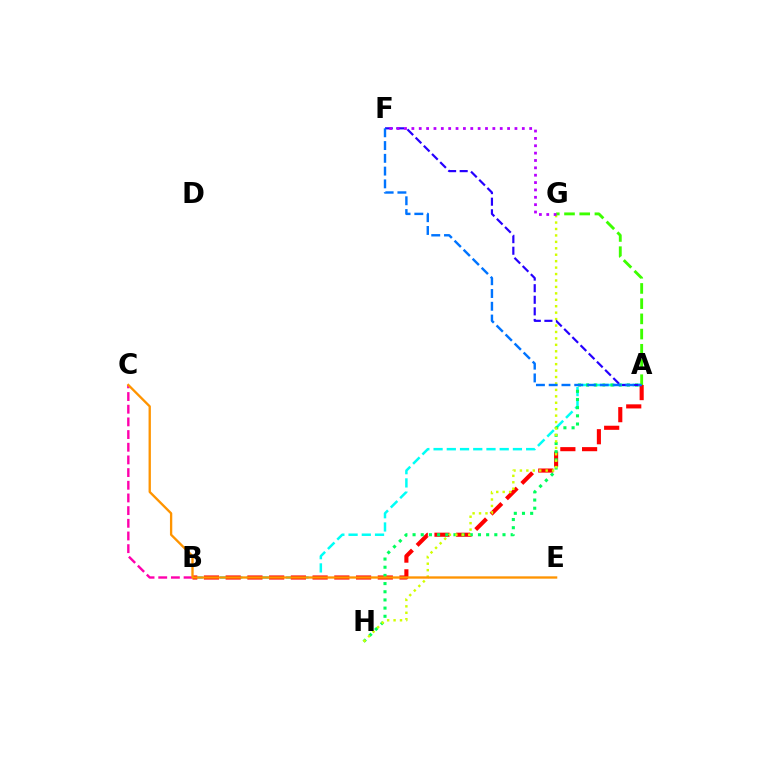{('A', 'B'): [{'color': '#00fff6', 'line_style': 'dashed', 'thickness': 1.8}, {'color': '#ff0000', 'line_style': 'dashed', 'thickness': 2.95}], ('A', 'H'): [{'color': '#00ff5c', 'line_style': 'dotted', 'thickness': 2.22}], ('G', 'H'): [{'color': '#d1ff00', 'line_style': 'dotted', 'thickness': 1.75}], ('A', 'F'): [{'color': '#2500ff', 'line_style': 'dashed', 'thickness': 1.57}, {'color': '#0074ff', 'line_style': 'dashed', 'thickness': 1.73}], ('A', 'G'): [{'color': '#3dff00', 'line_style': 'dashed', 'thickness': 2.07}], ('B', 'C'): [{'color': '#ff00ac', 'line_style': 'dashed', 'thickness': 1.72}], ('F', 'G'): [{'color': '#b900ff', 'line_style': 'dotted', 'thickness': 2.0}], ('C', 'E'): [{'color': '#ff9400', 'line_style': 'solid', 'thickness': 1.68}]}